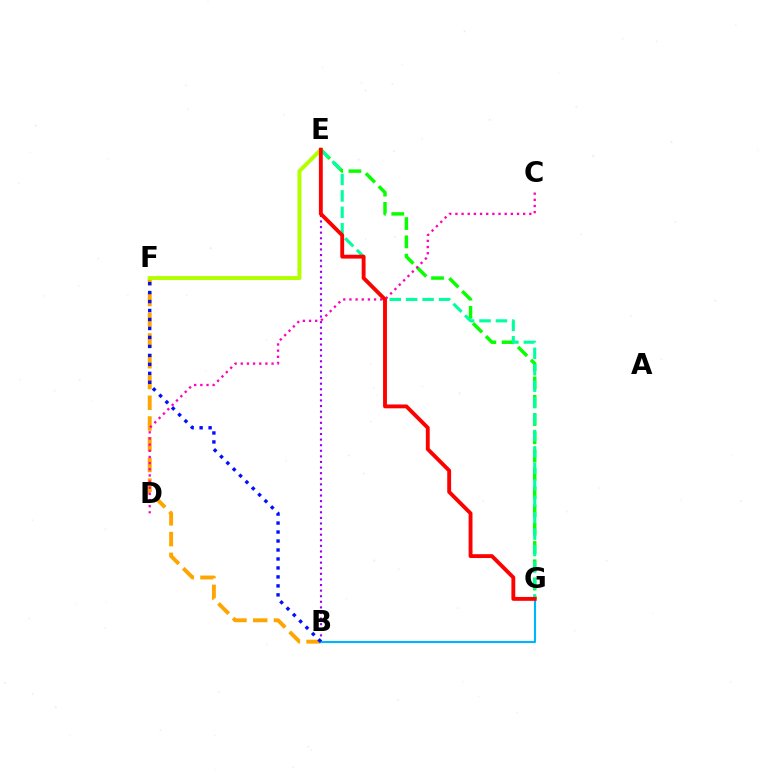{('B', 'E'): [{'color': '#9b00ff', 'line_style': 'dotted', 'thickness': 1.52}], ('B', 'F'): [{'color': '#ffa500', 'line_style': 'dashed', 'thickness': 2.82}, {'color': '#0010ff', 'line_style': 'dotted', 'thickness': 2.44}], ('B', 'G'): [{'color': '#00b5ff', 'line_style': 'solid', 'thickness': 1.52}], ('E', 'G'): [{'color': '#08ff00', 'line_style': 'dashed', 'thickness': 2.48}, {'color': '#00ff9d', 'line_style': 'dashed', 'thickness': 2.23}, {'color': '#ff0000', 'line_style': 'solid', 'thickness': 2.78}], ('C', 'D'): [{'color': '#ff00bd', 'line_style': 'dotted', 'thickness': 1.67}], ('E', 'F'): [{'color': '#b3ff00', 'line_style': 'solid', 'thickness': 2.84}]}